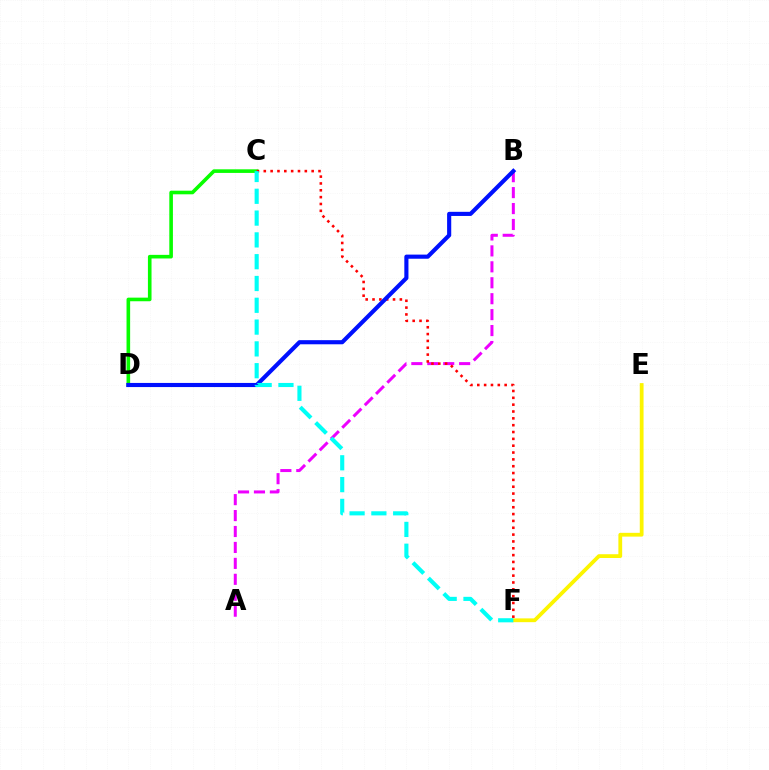{('A', 'B'): [{'color': '#ee00ff', 'line_style': 'dashed', 'thickness': 2.16}], ('C', 'D'): [{'color': '#08ff00', 'line_style': 'solid', 'thickness': 2.6}], ('C', 'F'): [{'color': '#ff0000', 'line_style': 'dotted', 'thickness': 1.86}, {'color': '#00fff6', 'line_style': 'dashed', 'thickness': 2.96}], ('E', 'F'): [{'color': '#fcf500', 'line_style': 'solid', 'thickness': 2.72}], ('B', 'D'): [{'color': '#0010ff', 'line_style': 'solid', 'thickness': 2.97}]}